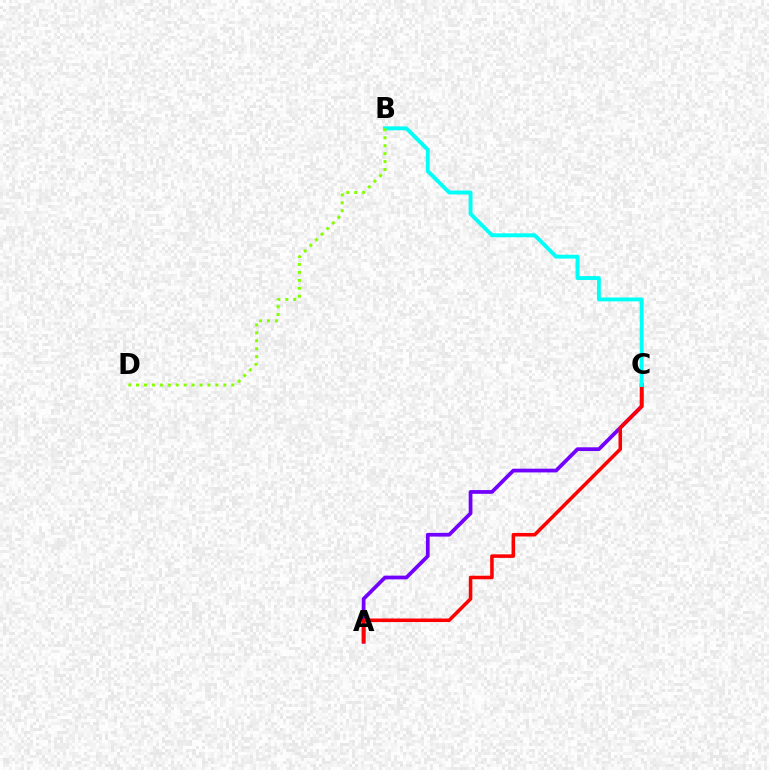{('A', 'C'): [{'color': '#7200ff', 'line_style': 'solid', 'thickness': 2.69}, {'color': '#ff0000', 'line_style': 'solid', 'thickness': 2.55}], ('B', 'C'): [{'color': '#00fff6', 'line_style': 'solid', 'thickness': 2.8}], ('B', 'D'): [{'color': '#84ff00', 'line_style': 'dotted', 'thickness': 2.16}]}